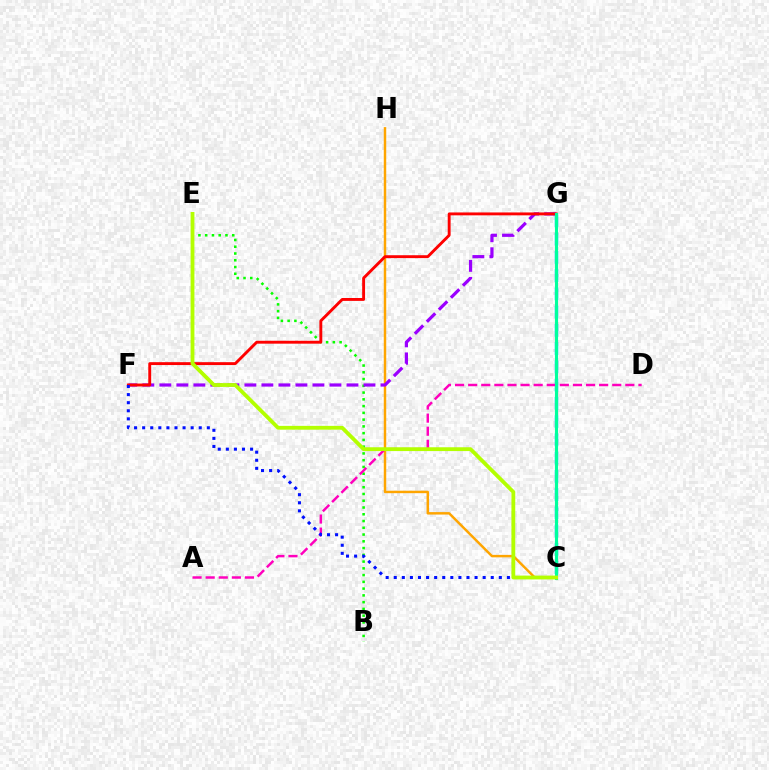{('B', 'E'): [{'color': '#08ff00', 'line_style': 'dotted', 'thickness': 1.84}], ('C', 'H'): [{'color': '#ffa500', 'line_style': 'solid', 'thickness': 1.77}], ('C', 'G'): [{'color': '#00b5ff', 'line_style': 'dashed', 'thickness': 2.48}, {'color': '#00ff9d', 'line_style': 'solid', 'thickness': 2.25}], ('F', 'G'): [{'color': '#9b00ff', 'line_style': 'dashed', 'thickness': 2.31}, {'color': '#ff0000', 'line_style': 'solid', 'thickness': 2.08}], ('A', 'D'): [{'color': '#ff00bd', 'line_style': 'dashed', 'thickness': 1.78}], ('C', 'F'): [{'color': '#0010ff', 'line_style': 'dotted', 'thickness': 2.2}], ('C', 'E'): [{'color': '#b3ff00', 'line_style': 'solid', 'thickness': 2.75}]}